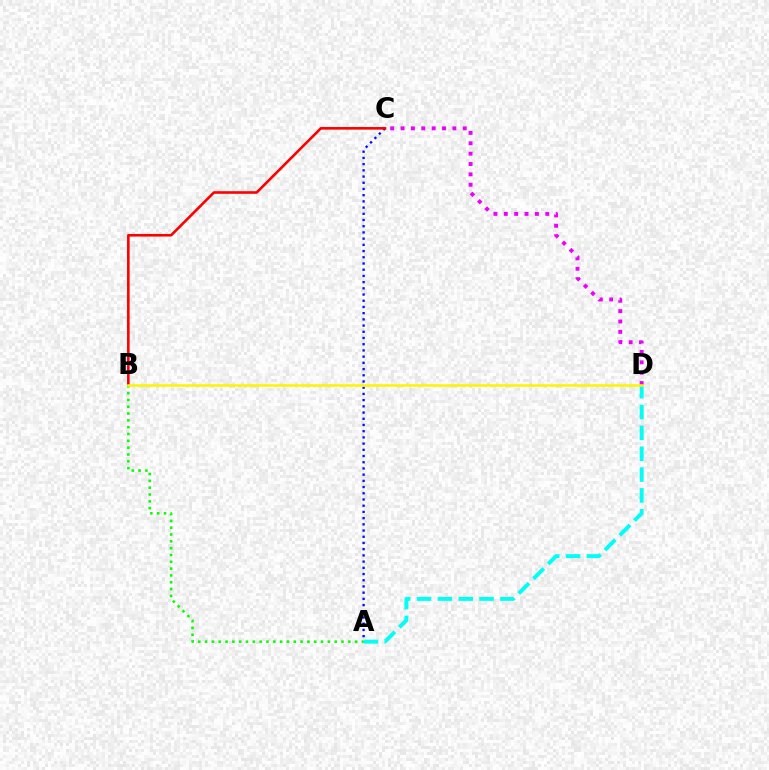{('A', 'C'): [{'color': '#0010ff', 'line_style': 'dotted', 'thickness': 1.69}], ('B', 'C'): [{'color': '#ff0000', 'line_style': 'solid', 'thickness': 1.88}], ('A', 'B'): [{'color': '#08ff00', 'line_style': 'dotted', 'thickness': 1.85}], ('A', 'D'): [{'color': '#00fff6', 'line_style': 'dashed', 'thickness': 2.83}], ('C', 'D'): [{'color': '#ee00ff', 'line_style': 'dotted', 'thickness': 2.82}], ('B', 'D'): [{'color': '#fcf500', 'line_style': 'solid', 'thickness': 1.82}]}